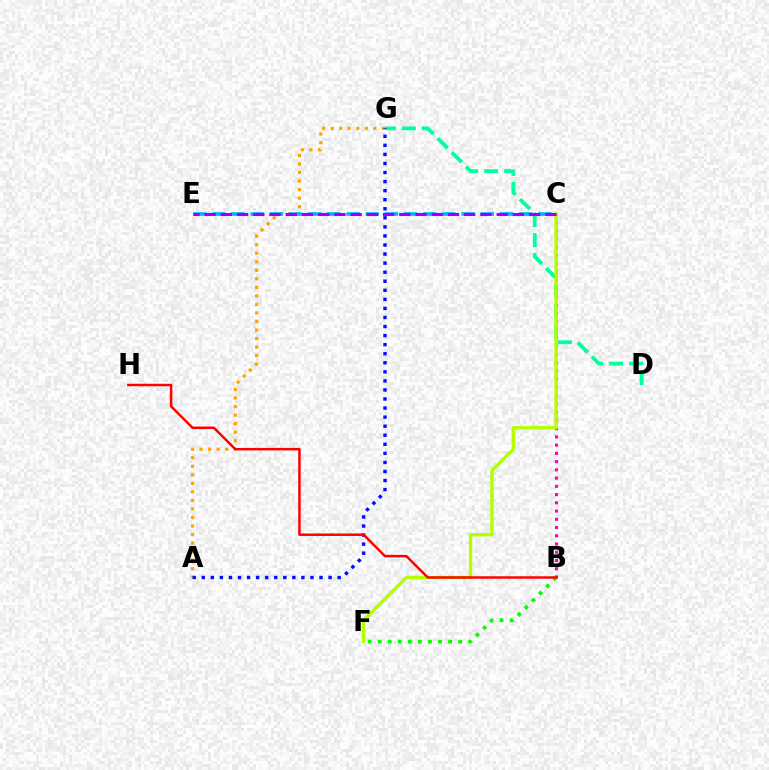{('A', 'G'): [{'color': '#ffa500', 'line_style': 'dotted', 'thickness': 2.32}, {'color': '#0010ff', 'line_style': 'dotted', 'thickness': 2.46}], ('D', 'G'): [{'color': '#00ff9d', 'line_style': 'dashed', 'thickness': 2.72}], ('B', 'C'): [{'color': '#ff00bd', 'line_style': 'dotted', 'thickness': 2.24}], ('C', 'E'): [{'color': '#00b5ff', 'line_style': 'dashed', 'thickness': 2.6}, {'color': '#9b00ff', 'line_style': 'dashed', 'thickness': 2.2}], ('C', 'F'): [{'color': '#b3ff00', 'line_style': 'solid', 'thickness': 2.42}], ('B', 'F'): [{'color': '#08ff00', 'line_style': 'dotted', 'thickness': 2.73}], ('B', 'H'): [{'color': '#ff0000', 'line_style': 'solid', 'thickness': 1.78}]}